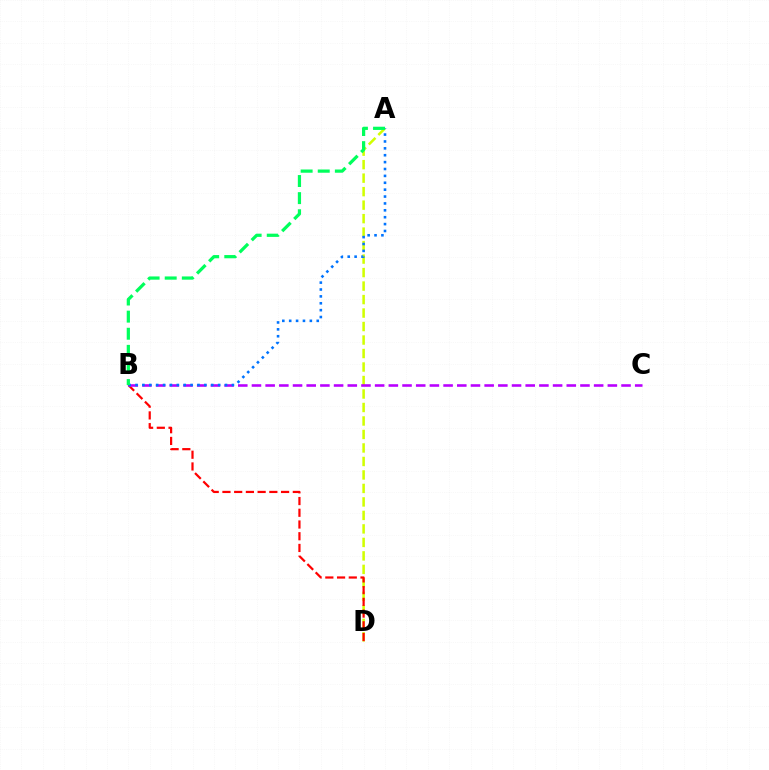{('A', 'D'): [{'color': '#d1ff00', 'line_style': 'dashed', 'thickness': 1.83}], ('B', 'D'): [{'color': '#ff0000', 'line_style': 'dashed', 'thickness': 1.59}], ('B', 'C'): [{'color': '#b900ff', 'line_style': 'dashed', 'thickness': 1.86}], ('A', 'B'): [{'color': '#0074ff', 'line_style': 'dotted', 'thickness': 1.87}, {'color': '#00ff5c', 'line_style': 'dashed', 'thickness': 2.32}]}